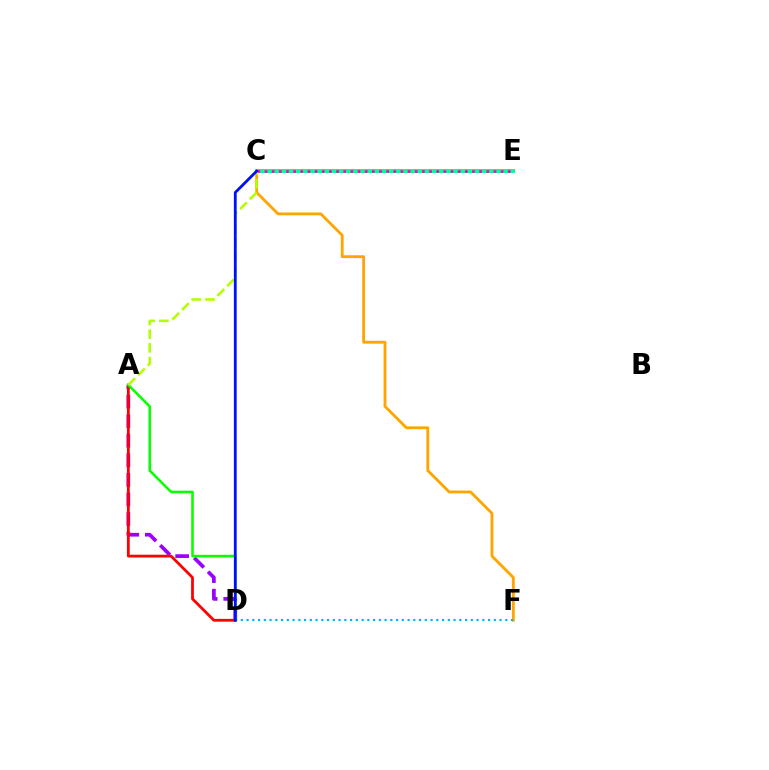{('A', 'D'): [{'color': '#9b00ff', 'line_style': 'dashed', 'thickness': 2.66}, {'color': '#ff0000', 'line_style': 'solid', 'thickness': 2.0}, {'color': '#08ff00', 'line_style': 'solid', 'thickness': 1.85}], ('C', 'F'): [{'color': '#ffa500', 'line_style': 'solid', 'thickness': 2.04}], ('C', 'E'): [{'color': '#00ff9d', 'line_style': 'solid', 'thickness': 2.87}, {'color': '#ff00bd', 'line_style': 'dotted', 'thickness': 1.94}], ('D', 'F'): [{'color': '#00b5ff', 'line_style': 'dotted', 'thickness': 1.56}], ('A', 'C'): [{'color': '#b3ff00', 'line_style': 'dashed', 'thickness': 1.87}], ('C', 'D'): [{'color': '#0010ff', 'line_style': 'solid', 'thickness': 2.02}]}